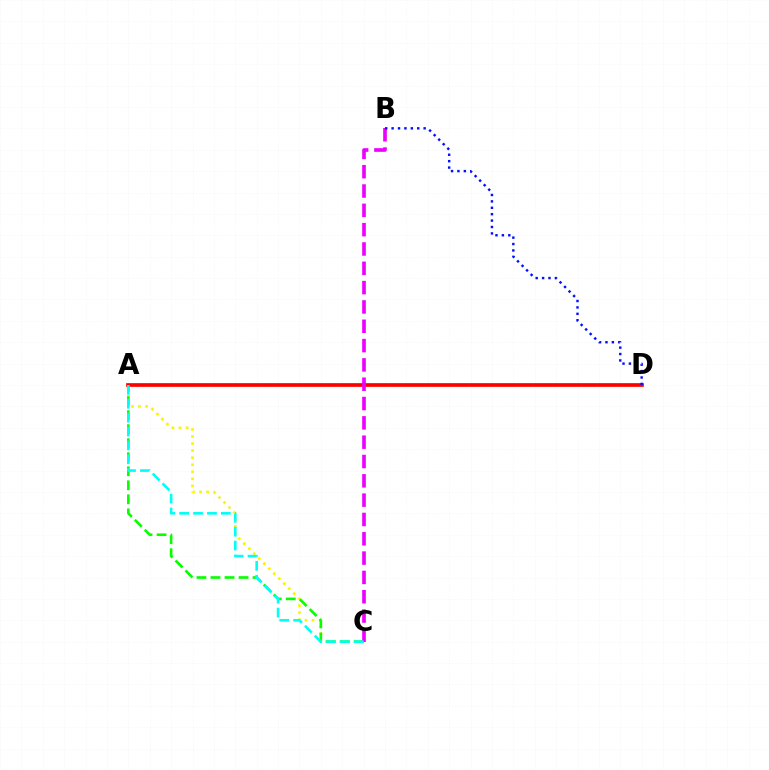{('A', 'C'): [{'color': '#fcf500', 'line_style': 'dotted', 'thickness': 1.92}, {'color': '#08ff00', 'line_style': 'dashed', 'thickness': 1.91}, {'color': '#00fff6', 'line_style': 'dashed', 'thickness': 1.89}], ('A', 'D'): [{'color': '#ff0000', 'line_style': 'solid', 'thickness': 2.66}], ('B', 'C'): [{'color': '#ee00ff', 'line_style': 'dashed', 'thickness': 2.62}], ('B', 'D'): [{'color': '#0010ff', 'line_style': 'dotted', 'thickness': 1.74}]}